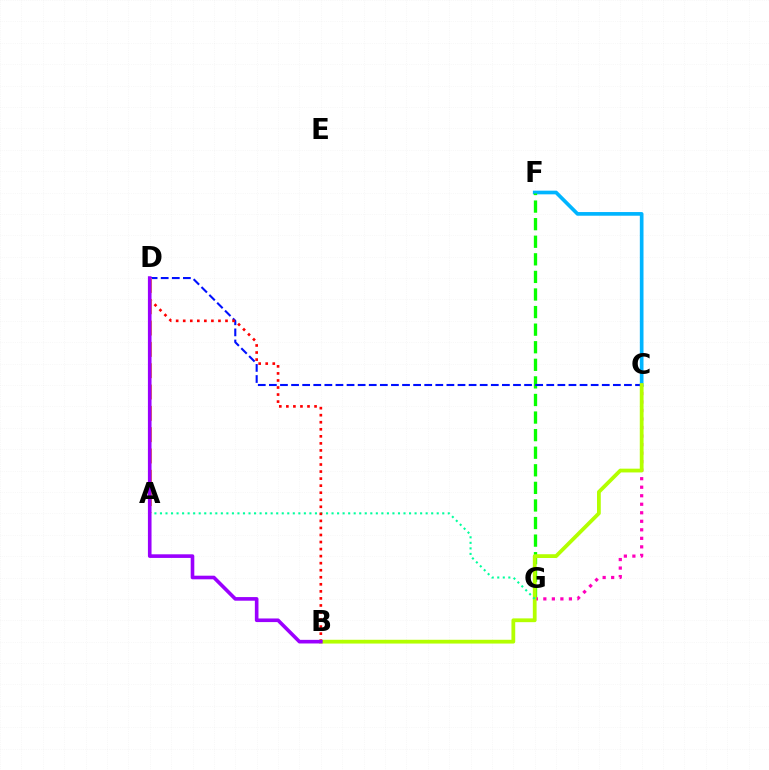{('C', 'F'): [{'color': '#00b5ff', 'line_style': 'solid', 'thickness': 2.64}], ('F', 'G'): [{'color': '#08ff00', 'line_style': 'dashed', 'thickness': 2.39}], ('C', 'D'): [{'color': '#0010ff', 'line_style': 'dashed', 'thickness': 1.51}], ('C', 'G'): [{'color': '#ff00bd', 'line_style': 'dotted', 'thickness': 2.31}], ('B', 'C'): [{'color': '#b3ff00', 'line_style': 'solid', 'thickness': 2.72}], ('A', 'G'): [{'color': '#00ff9d', 'line_style': 'dotted', 'thickness': 1.5}], ('B', 'D'): [{'color': '#ff0000', 'line_style': 'dotted', 'thickness': 1.91}, {'color': '#9b00ff', 'line_style': 'solid', 'thickness': 2.61}], ('A', 'D'): [{'color': '#ffa500', 'line_style': 'dashed', 'thickness': 2.9}]}